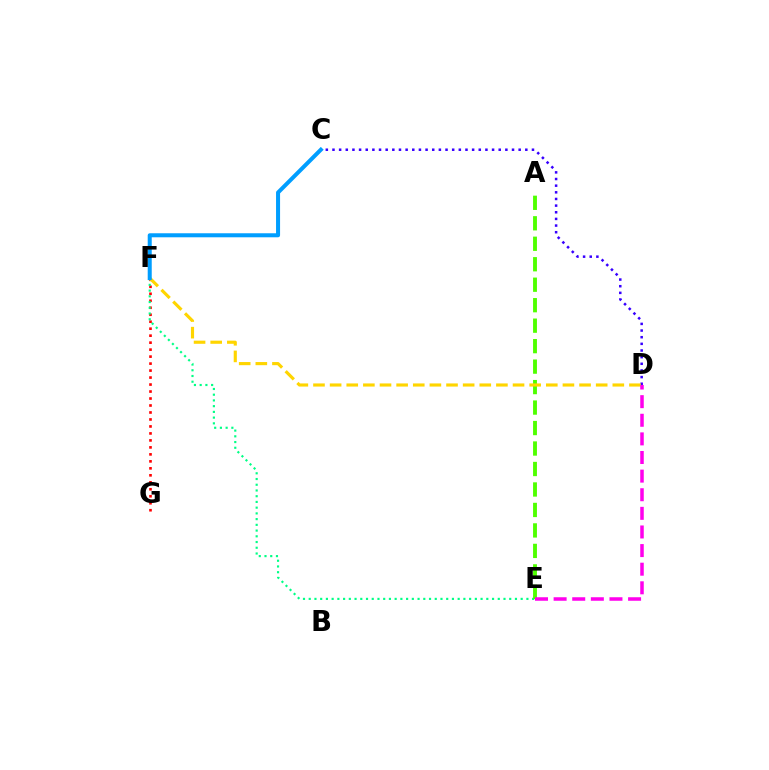{('F', 'G'): [{'color': '#ff0000', 'line_style': 'dotted', 'thickness': 1.9}], ('C', 'D'): [{'color': '#3700ff', 'line_style': 'dotted', 'thickness': 1.81}], ('E', 'F'): [{'color': '#00ff86', 'line_style': 'dotted', 'thickness': 1.56}], ('A', 'E'): [{'color': '#4fff00', 'line_style': 'dashed', 'thickness': 2.78}], ('D', 'F'): [{'color': '#ffd500', 'line_style': 'dashed', 'thickness': 2.26}], ('D', 'E'): [{'color': '#ff00ed', 'line_style': 'dashed', 'thickness': 2.53}], ('C', 'F'): [{'color': '#009eff', 'line_style': 'solid', 'thickness': 2.9}]}